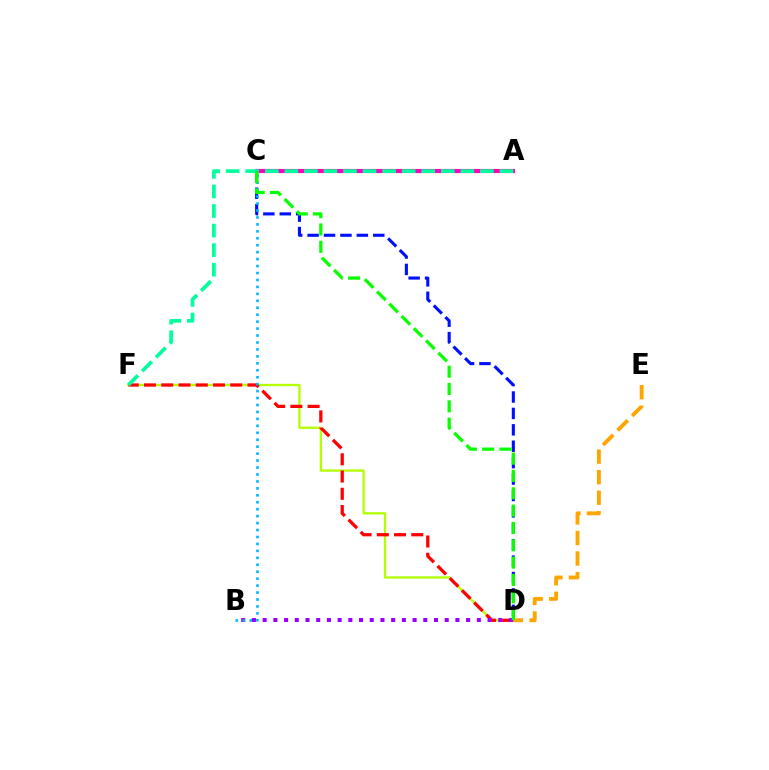{('D', 'F'): [{'color': '#b3ff00', 'line_style': 'solid', 'thickness': 1.65}, {'color': '#ff0000', 'line_style': 'dashed', 'thickness': 2.34}], ('D', 'E'): [{'color': '#ffa500', 'line_style': 'dashed', 'thickness': 2.79}], ('A', 'C'): [{'color': '#ff00bd', 'line_style': 'solid', 'thickness': 2.97}], ('B', 'D'): [{'color': '#9b00ff', 'line_style': 'dotted', 'thickness': 2.91}], ('A', 'F'): [{'color': '#00ff9d', 'line_style': 'dashed', 'thickness': 2.66}], ('C', 'D'): [{'color': '#0010ff', 'line_style': 'dashed', 'thickness': 2.23}, {'color': '#08ff00', 'line_style': 'dashed', 'thickness': 2.35}], ('B', 'C'): [{'color': '#00b5ff', 'line_style': 'dotted', 'thickness': 1.89}]}